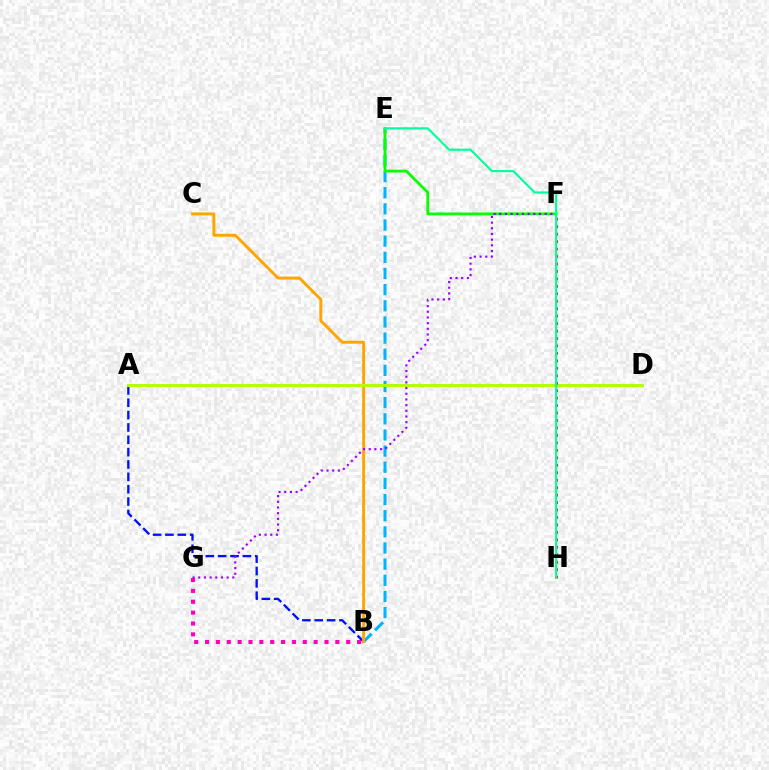{('B', 'E'): [{'color': '#00b5ff', 'line_style': 'dashed', 'thickness': 2.19}], ('A', 'B'): [{'color': '#0010ff', 'line_style': 'dashed', 'thickness': 1.68}], ('B', 'G'): [{'color': '#ff00bd', 'line_style': 'dotted', 'thickness': 2.95}], ('E', 'F'): [{'color': '#08ff00', 'line_style': 'solid', 'thickness': 2.03}], ('B', 'C'): [{'color': '#ffa500', 'line_style': 'solid', 'thickness': 2.11}], ('A', 'D'): [{'color': '#b3ff00', 'line_style': 'solid', 'thickness': 2.12}], ('F', 'G'): [{'color': '#9b00ff', 'line_style': 'dotted', 'thickness': 1.54}], ('F', 'H'): [{'color': '#ff0000', 'line_style': 'dotted', 'thickness': 2.03}], ('E', 'H'): [{'color': '#00ff9d', 'line_style': 'solid', 'thickness': 1.55}]}